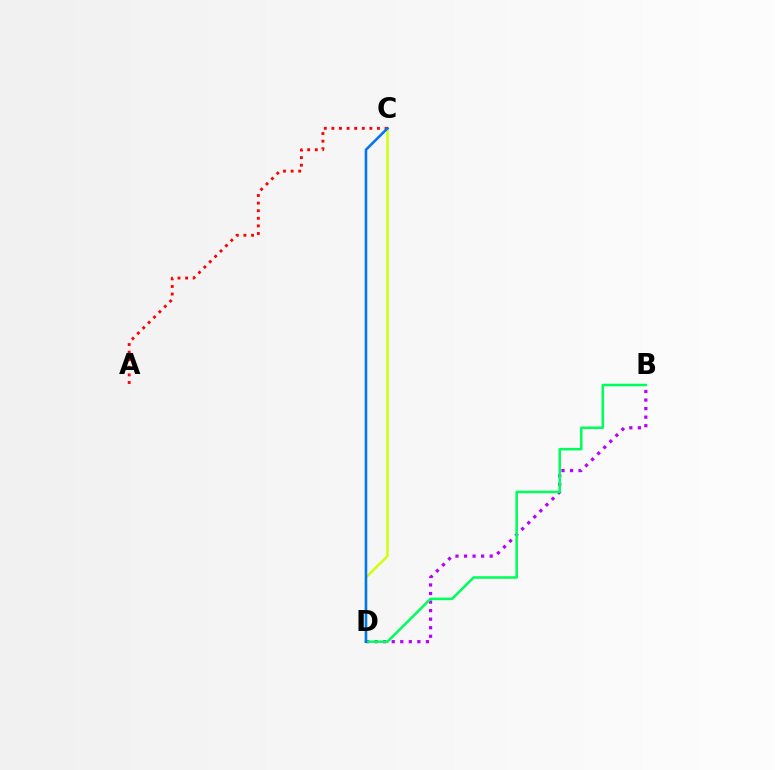{('C', 'D'): [{'color': '#d1ff00', 'line_style': 'solid', 'thickness': 1.75}, {'color': '#0074ff', 'line_style': 'solid', 'thickness': 1.85}], ('B', 'D'): [{'color': '#b900ff', 'line_style': 'dotted', 'thickness': 2.32}, {'color': '#00ff5c', 'line_style': 'solid', 'thickness': 1.84}], ('A', 'C'): [{'color': '#ff0000', 'line_style': 'dotted', 'thickness': 2.06}]}